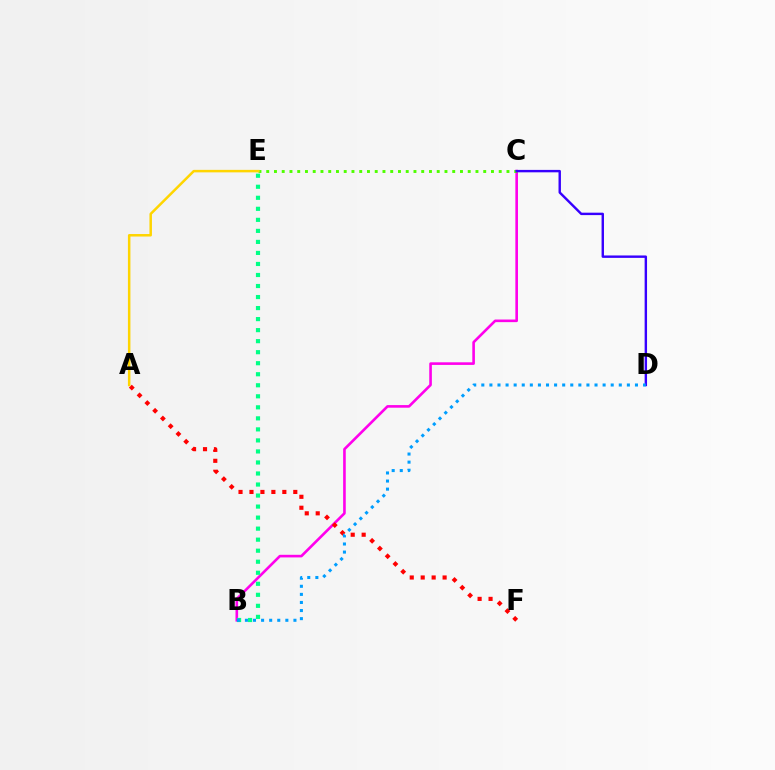{('B', 'C'): [{'color': '#ff00ed', 'line_style': 'solid', 'thickness': 1.88}], ('C', 'E'): [{'color': '#4fff00', 'line_style': 'dotted', 'thickness': 2.11}], ('B', 'E'): [{'color': '#00ff86', 'line_style': 'dotted', 'thickness': 3.0}], ('C', 'D'): [{'color': '#3700ff', 'line_style': 'solid', 'thickness': 1.74}], ('A', 'F'): [{'color': '#ff0000', 'line_style': 'dotted', 'thickness': 2.98}], ('B', 'D'): [{'color': '#009eff', 'line_style': 'dotted', 'thickness': 2.2}], ('A', 'E'): [{'color': '#ffd500', 'line_style': 'solid', 'thickness': 1.8}]}